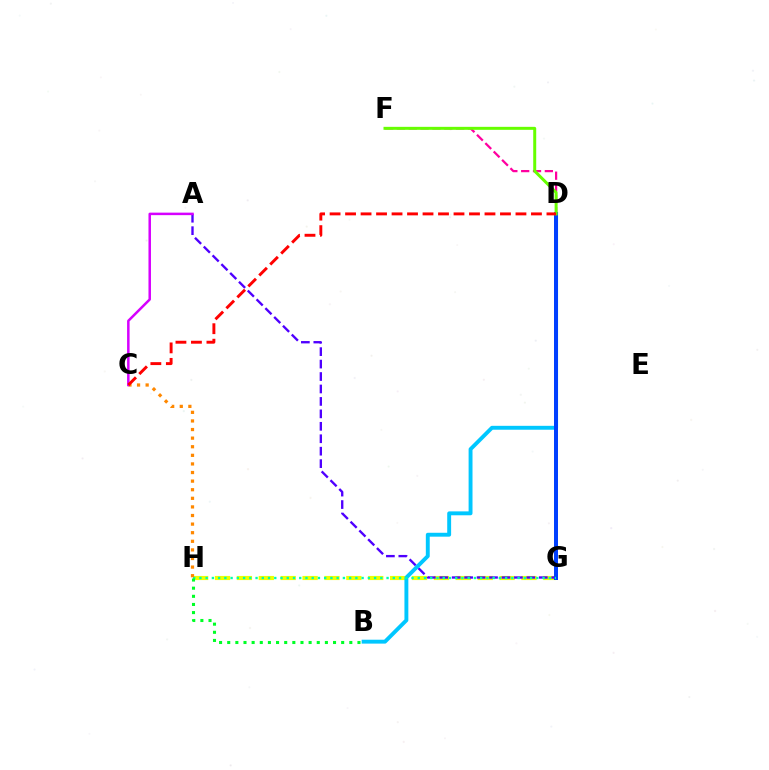{('G', 'H'): [{'color': '#eeff00', 'line_style': 'dashed', 'thickness': 2.97}, {'color': '#00ffaf', 'line_style': 'dotted', 'thickness': 1.7}], ('A', 'G'): [{'color': '#4f00ff', 'line_style': 'dashed', 'thickness': 1.69}], ('B', 'D'): [{'color': '#00c7ff', 'line_style': 'solid', 'thickness': 2.81}], ('F', 'G'): [{'color': '#ff00a0', 'line_style': 'dashed', 'thickness': 1.61}], ('D', 'G'): [{'color': '#003fff', 'line_style': 'solid', 'thickness': 2.86}], ('C', 'H'): [{'color': '#ff8800', 'line_style': 'dotted', 'thickness': 2.34}], ('A', 'C'): [{'color': '#d600ff', 'line_style': 'solid', 'thickness': 1.8}], ('D', 'F'): [{'color': '#66ff00', 'line_style': 'solid', 'thickness': 2.15}], ('C', 'D'): [{'color': '#ff0000', 'line_style': 'dashed', 'thickness': 2.1}], ('B', 'H'): [{'color': '#00ff27', 'line_style': 'dotted', 'thickness': 2.21}]}